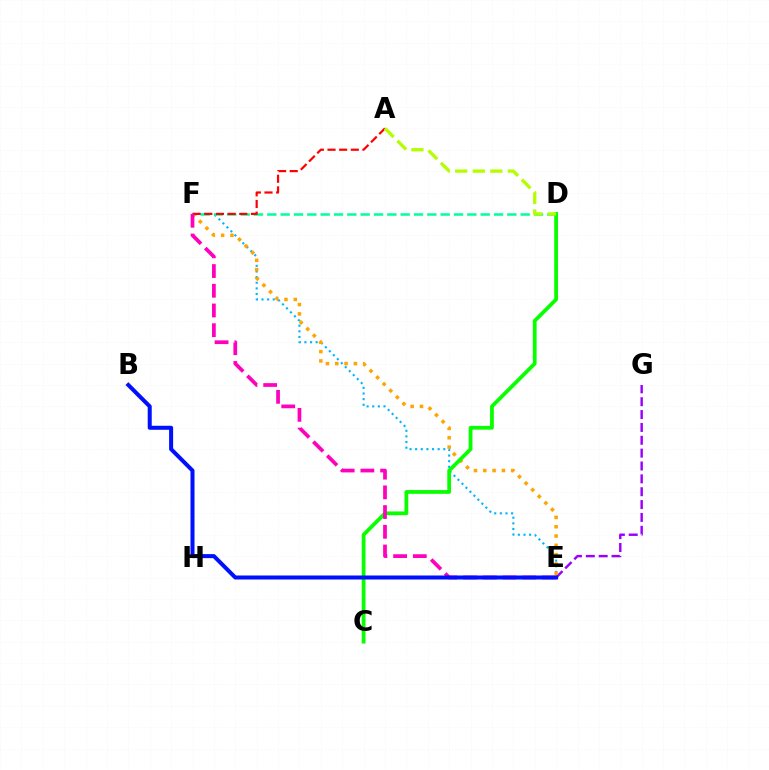{('E', 'F'): [{'color': '#00b5ff', 'line_style': 'dotted', 'thickness': 1.53}, {'color': '#ffa500', 'line_style': 'dotted', 'thickness': 2.53}, {'color': '#ff00bd', 'line_style': 'dashed', 'thickness': 2.68}], ('D', 'F'): [{'color': '#00ff9d', 'line_style': 'dashed', 'thickness': 1.81}], ('E', 'G'): [{'color': '#9b00ff', 'line_style': 'dashed', 'thickness': 1.75}], ('C', 'D'): [{'color': '#08ff00', 'line_style': 'solid', 'thickness': 2.71}], ('A', 'F'): [{'color': '#ff0000', 'line_style': 'dashed', 'thickness': 1.58}], ('B', 'E'): [{'color': '#0010ff', 'line_style': 'solid', 'thickness': 2.89}], ('A', 'D'): [{'color': '#b3ff00', 'line_style': 'dashed', 'thickness': 2.39}]}